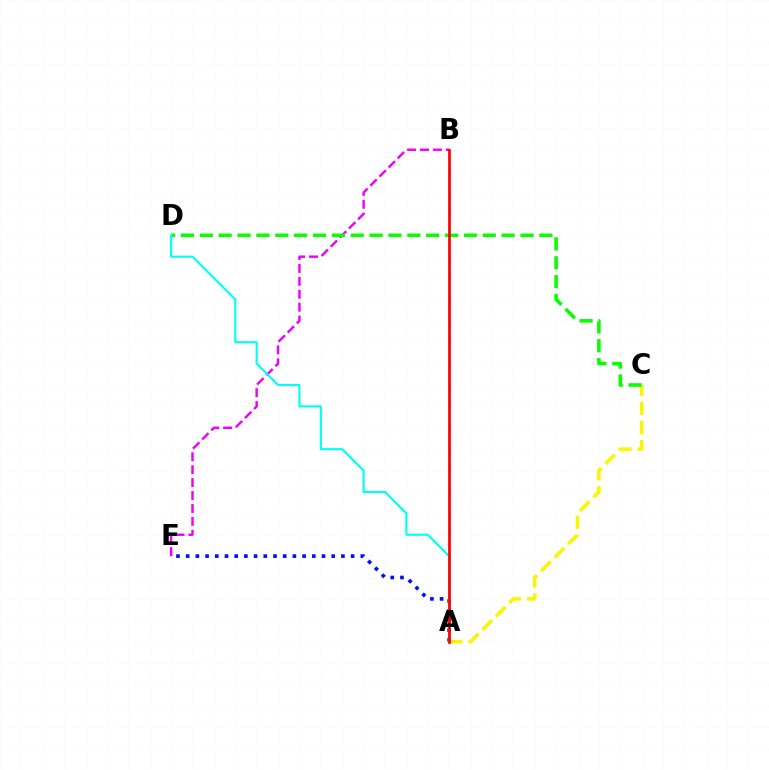{('A', 'C'): [{'color': '#fcf500', 'line_style': 'dashed', 'thickness': 2.59}], ('A', 'E'): [{'color': '#0010ff', 'line_style': 'dotted', 'thickness': 2.64}], ('B', 'E'): [{'color': '#ee00ff', 'line_style': 'dashed', 'thickness': 1.75}], ('C', 'D'): [{'color': '#08ff00', 'line_style': 'dashed', 'thickness': 2.56}], ('A', 'D'): [{'color': '#00fff6', 'line_style': 'solid', 'thickness': 1.54}], ('A', 'B'): [{'color': '#ff0000', 'line_style': 'solid', 'thickness': 1.97}]}